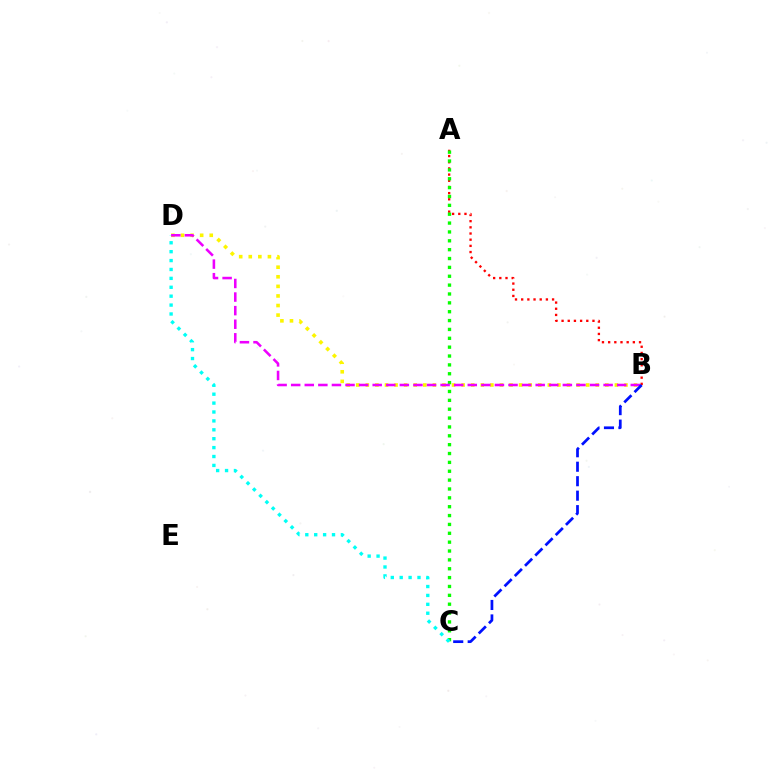{('B', 'D'): [{'color': '#fcf500', 'line_style': 'dotted', 'thickness': 2.6}, {'color': '#ee00ff', 'line_style': 'dashed', 'thickness': 1.85}], ('A', 'B'): [{'color': '#ff0000', 'line_style': 'dotted', 'thickness': 1.68}], ('A', 'C'): [{'color': '#08ff00', 'line_style': 'dotted', 'thickness': 2.41}], ('C', 'D'): [{'color': '#00fff6', 'line_style': 'dotted', 'thickness': 2.42}], ('B', 'C'): [{'color': '#0010ff', 'line_style': 'dashed', 'thickness': 1.97}]}